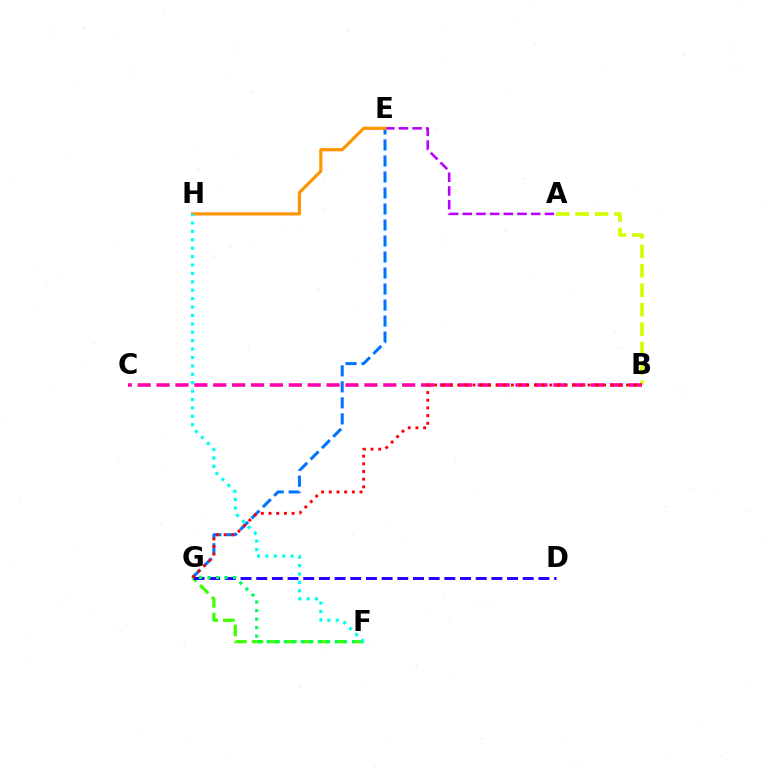{('E', 'G'): [{'color': '#0074ff', 'line_style': 'dashed', 'thickness': 2.17}], ('A', 'E'): [{'color': '#b900ff', 'line_style': 'dashed', 'thickness': 1.86}], ('A', 'B'): [{'color': '#d1ff00', 'line_style': 'dashed', 'thickness': 2.64}], ('F', 'G'): [{'color': '#3dff00', 'line_style': 'dashed', 'thickness': 2.27}, {'color': '#00ff5c', 'line_style': 'dotted', 'thickness': 2.32}], ('D', 'G'): [{'color': '#2500ff', 'line_style': 'dashed', 'thickness': 2.13}], ('B', 'C'): [{'color': '#ff00ac', 'line_style': 'dashed', 'thickness': 2.57}], ('E', 'H'): [{'color': '#ff9400', 'line_style': 'solid', 'thickness': 2.28}], ('B', 'G'): [{'color': '#ff0000', 'line_style': 'dotted', 'thickness': 2.09}], ('F', 'H'): [{'color': '#00fff6', 'line_style': 'dotted', 'thickness': 2.28}]}